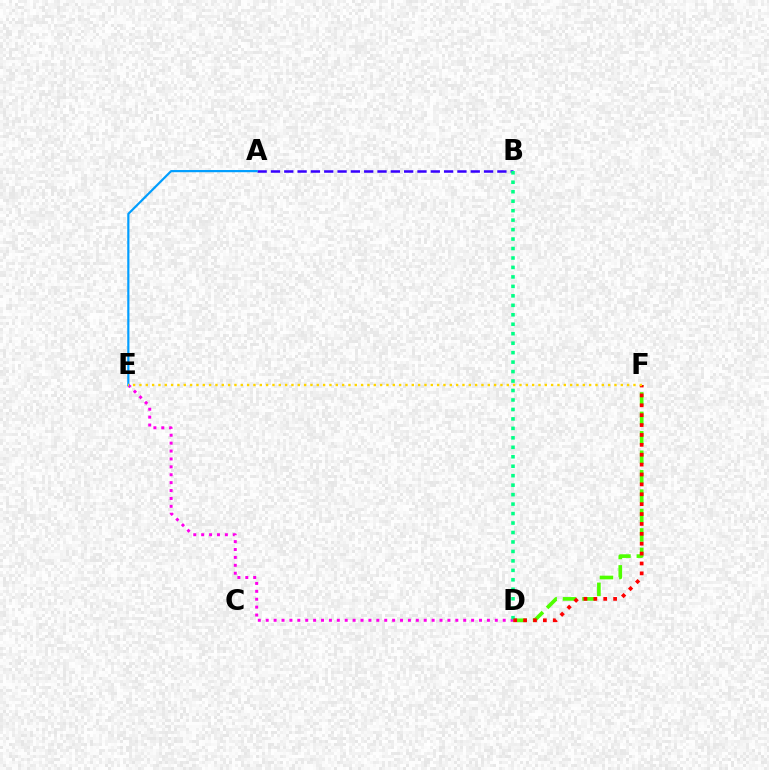{('A', 'B'): [{'color': '#3700ff', 'line_style': 'dashed', 'thickness': 1.81}], ('D', 'E'): [{'color': '#ff00ed', 'line_style': 'dotted', 'thickness': 2.15}], ('D', 'F'): [{'color': '#4fff00', 'line_style': 'dashed', 'thickness': 2.64}, {'color': '#ff0000', 'line_style': 'dotted', 'thickness': 2.69}], ('B', 'D'): [{'color': '#00ff86', 'line_style': 'dotted', 'thickness': 2.57}], ('A', 'E'): [{'color': '#009eff', 'line_style': 'solid', 'thickness': 1.58}], ('E', 'F'): [{'color': '#ffd500', 'line_style': 'dotted', 'thickness': 1.72}]}